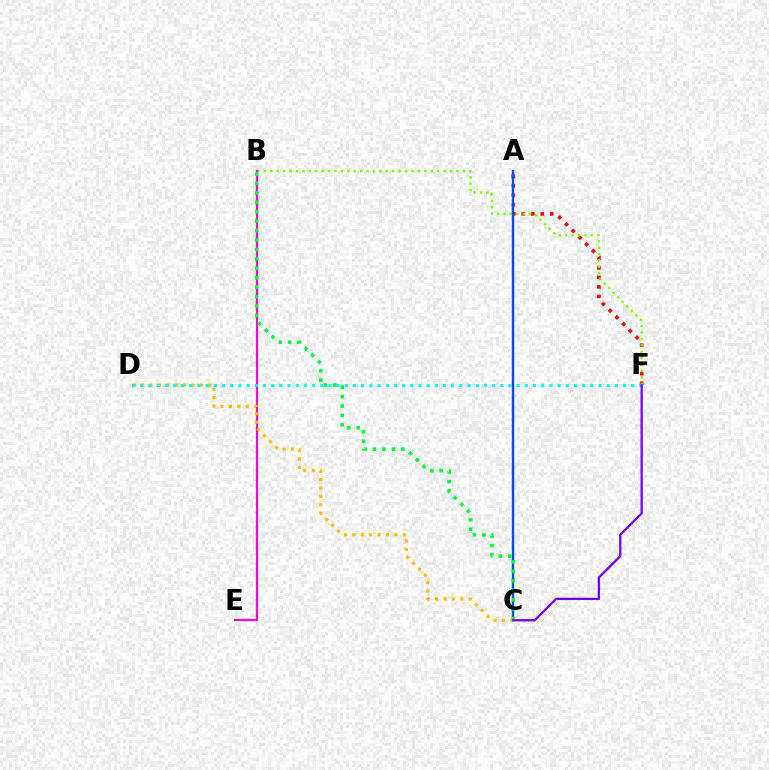{('A', 'F'): [{'color': '#ff0000', 'line_style': 'dotted', 'thickness': 2.58}], ('B', 'F'): [{'color': '#84ff00', 'line_style': 'dotted', 'thickness': 1.74}], ('B', 'E'): [{'color': '#ff00cf', 'line_style': 'solid', 'thickness': 1.59}], ('A', 'C'): [{'color': '#004bff', 'line_style': 'solid', 'thickness': 1.73}], ('C', 'D'): [{'color': '#ffbd00', 'line_style': 'dotted', 'thickness': 2.28}], ('D', 'F'): [{'color': '#00fff6', 'line_style': 'dotted', 'thickness': 2.22}], ('B', 'C'): [{'color': '#00ff39', 'line_style': 'dotted', 'thickness': 2.56}], ('C', 'F'): [{'color': '#7200ff', 'line_style': 'solid', 'thickness': 1.67}]}